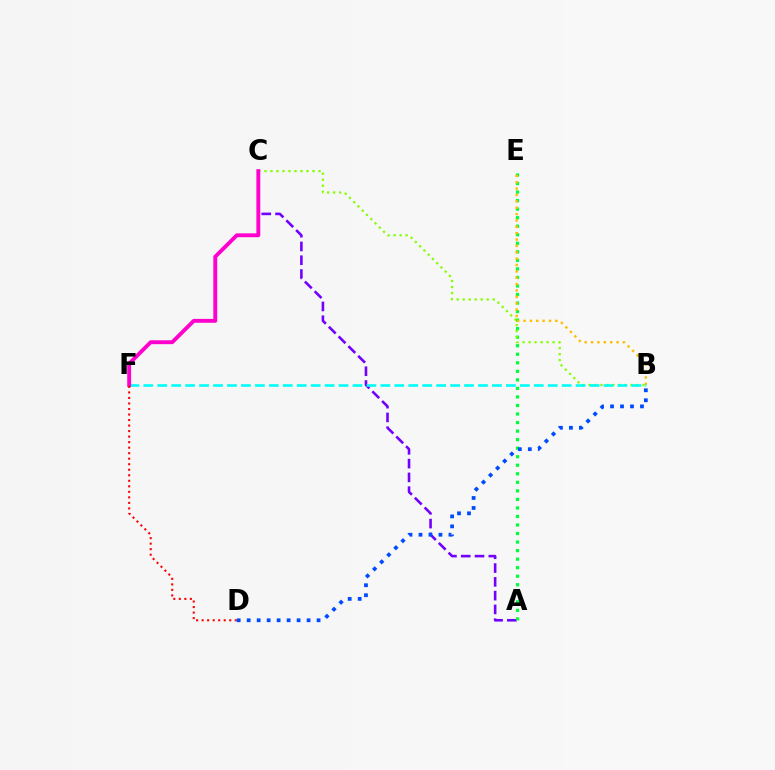{('A', 'C'): [{'color': '#7200ff', 'line_style': 'dashed', 'thickness': 1.87}], ('A', 'E'): [{'color': '#00ff39', 'line_style': 'dotted', 'thickness': 2.32}], ('B', 'C'): [{'color': '#84ff00', 'line_style': 'dotted', 'thickness': 1.63}], ('B', 'E'): [{'color': '#ffbd00', 'line_style': 'dotted', 'thickness': 1.73}], ('B', 'F'): [{'color': '#00fff6', 'line_style': 'dashed', 'thickness': 1.89}], ('C', 'F'): [{'color': '#ff00cf', 'line_style': 'solid', 'thickness': 2.8}], ('D', 'F'): [{'color': '#ff0000', 'line_style': 'dotted', 'thickness': 1.5}], ('B', 'D'): [{'color': '#004bff', 'line_style': 'dotted', 'thickness': 2.71}]}